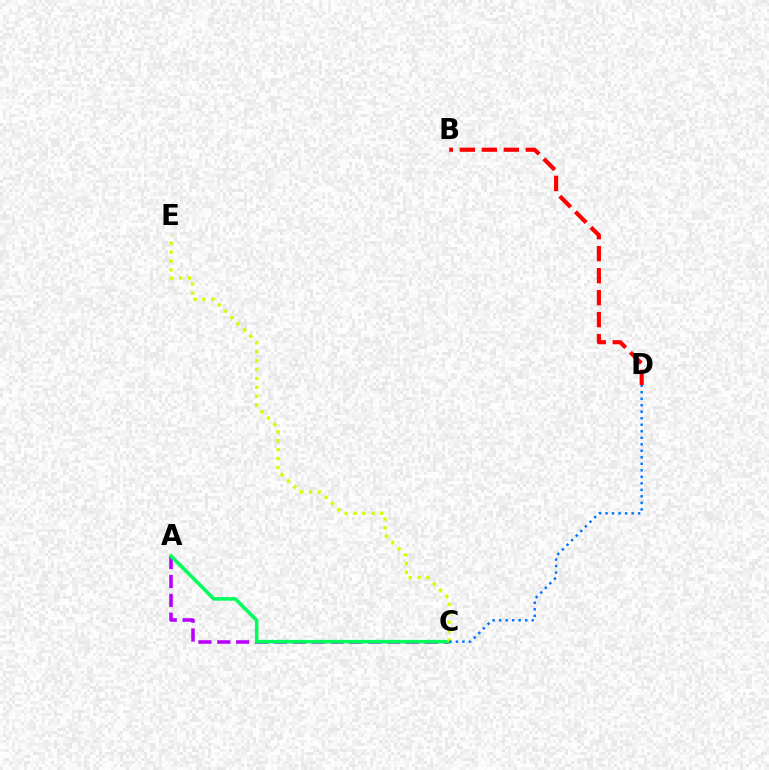{('A', 'C'): [{'color': '#b900ff', 'line_style': 'dashed', 'thickness': 2.57}, {'color': '#00ff5c', 'line_style': 'solid', 'thickness': 2.58}], ('C', 'E'): [{'color': '#d1ff00', 'line_style': 'dotted', 'thickness': 2.42}], ('B', 'D'): [{'color': '#ff0000', 'line_style': 'dashed', 'thickness': 2.99}], ('C', 'D'): [{'color': '#0074ff', 'line_style': 'dotted', 'thickness': 1.77}]}